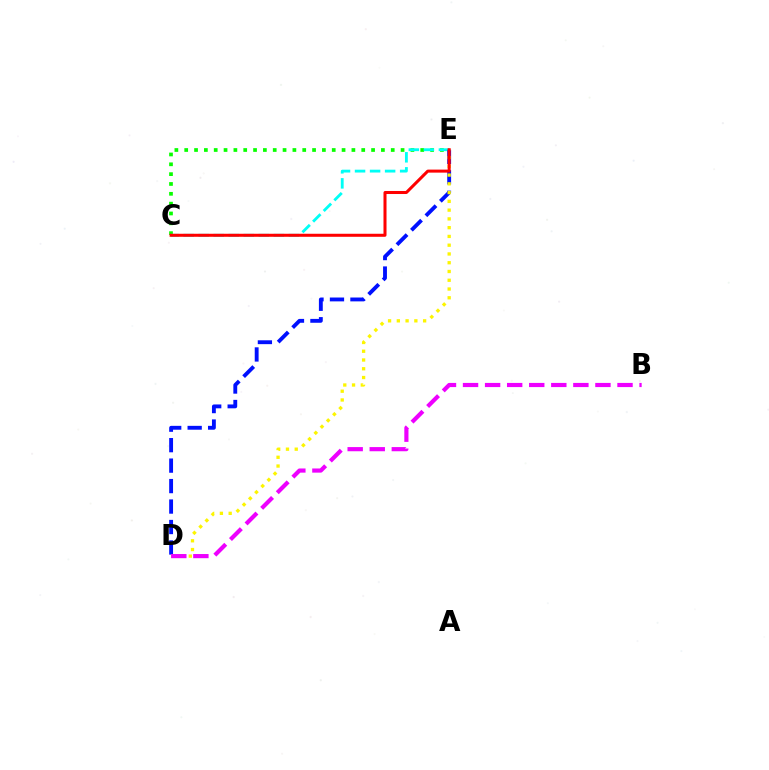{('C', 'E'): [{'color': '#08ff00', 'line_style': 'dotted', 'thickness': 2.67}, {'color': '#00fff6', 'line_style': 'dashed', 'thickness': 2.04}, {'color': '#ff0000', 'line_style': 'solid', 'thickness': 2.18}], ('D', 'E'): [{'color': '#0010ff', 'line_style': 'dashed', 'thickness': 2.78}, {'color': '#fcf500', 'line_style': 'dotted', 'thickness': 2.38}], ('B', 'D'): [{'color': '#ee00ff', 'line_style': 'dashed', 'thickness': 3.0}]}